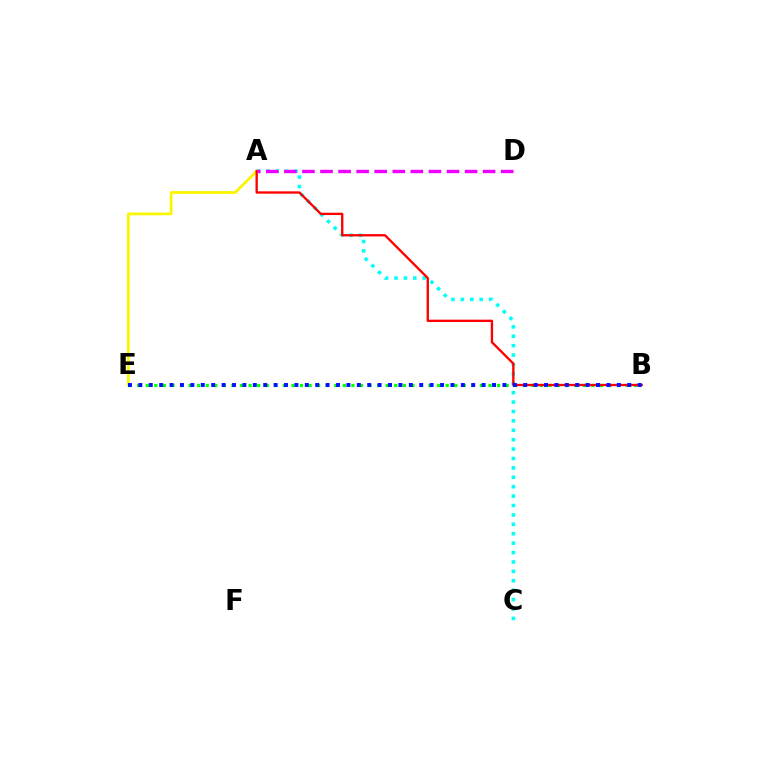{('A', 'C'): [{'color': '#00fff6', 'line_style': 'dotted', 'thickness': 2.56}], ('B', 'E'): [{'color': '#08ff00', 'line_style': 'dotted', 'thickness': 2.33}, {'color': '#0010ff', 'line_style': 'dotted', 'thickness': 2.83}], ('A', 'E'): [{'color': '#fcf500', 'line_style': 'solid', 'thickness': 2.0}], ('A', 'B'): [{'color': '#ff0000', 'line_style': 'solid', 'thickness': 1.68}], ('A', 'D'): [{'color': '#ee00ff', 'line_style': 'dashed', 'thickness': 2.45}]}